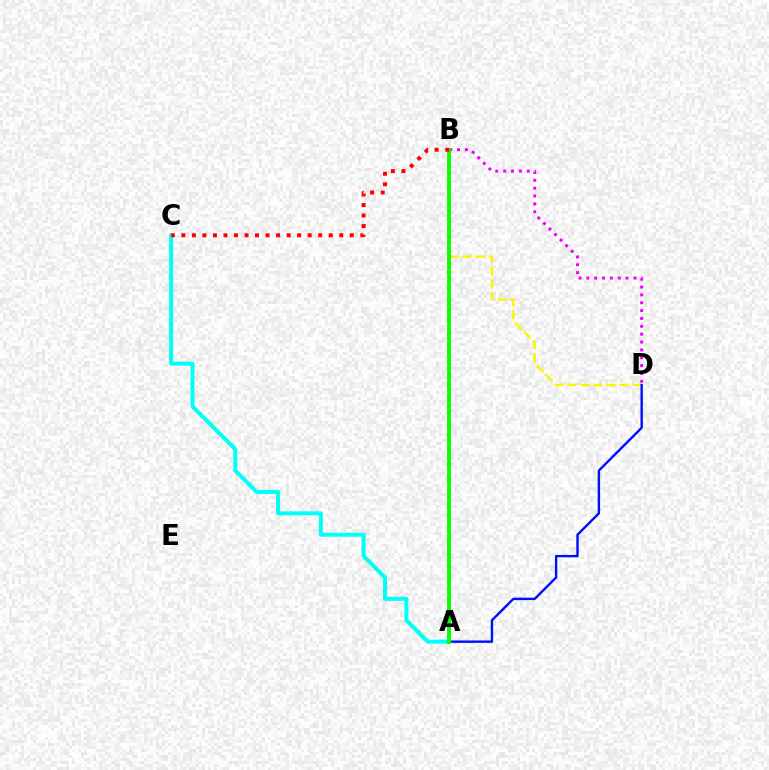{('B', 'D'): [{'color': '#fcf500', 'line_style': 'dashed', 'thickness': 1.77}, {'color': '#ee00ff', 'line_style': 'dotted', 'thickness': 2.13}], ('A', 'D'): [{'color': '#0010ff', 'line_style': 'solid', 'thickness': 1.73}], ('A', 'C'): [{'color': '#00fff6', 'line_style': 'solid', 'thickness': 2.86}], ('A', 'B'): [{'color': '#08ff00', 'line_style': 'solid', 'thickness': 2.8}], ('B', 'C'): [{'color': '#ff0000', 'line_style': 'dotted', 'thickness': 2.86}]}